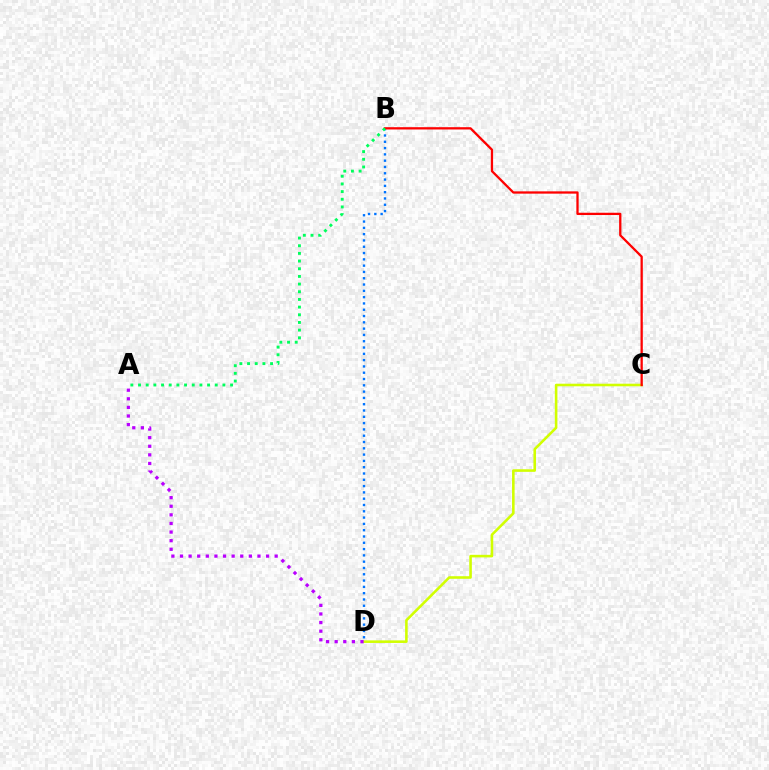{('C', 'D'): [{'color': '#d1ff00', 'line_style': 'solid', 'thickness': 1.86}], ('B', 'D'): [{'color': '#0074ff', 'line_style': 'dotted', 'thickness': 1.71}], ('B', 'C'): [{'color': '#ff0000', 'line_style': 'solid', 'thickness': 1.65}], ('A', 'D'): [{'color': '#b900ff', 'line_style': 'dotted', 'thickness': 2.34}], ('A', 'B'): [{'color': '#00ff5c', 'line_style': 'dotted', 'thickness': 2.08}]}